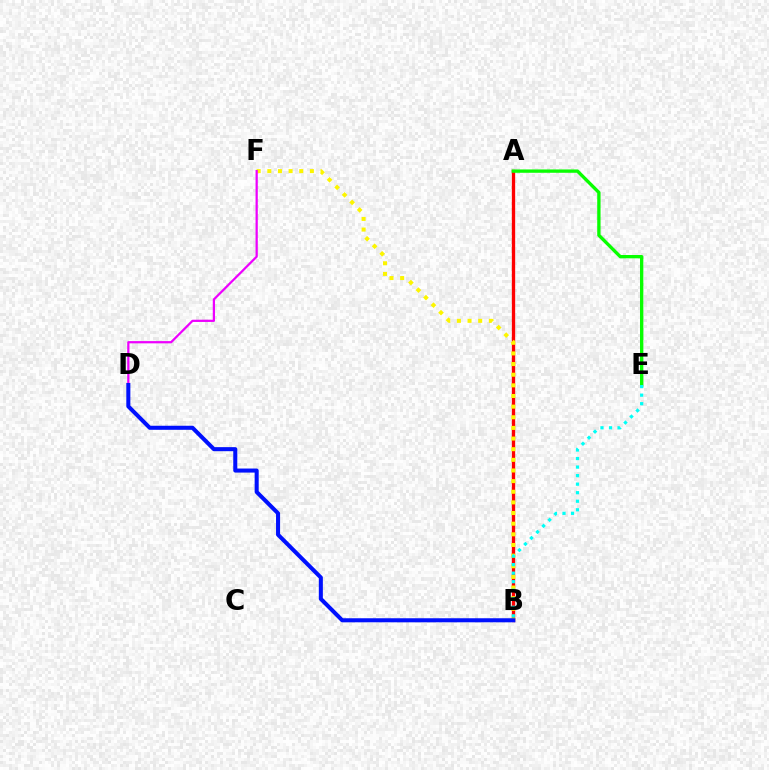{('A', 'B'): [{'color': '#ff0000', 'line_style': 'solid', 'thickness': 2.39}], ('B', 'F'): [{'color': '#fcf500', 'line_style': 'dotted', 'thickness': 2.89}], ('D', 'F'): [{'color': '#ee00ff', 'line_style': 'solid', 'thickness': 1.61}], ('B', 'D'): [{'color': '#0010ff', 'line_style': 'solid', 'thickness': 2.92}], ('A', 'E'): [{'color': '#08ff00', 'line_style': 'solid', 'thickness': 2.4}], ('B', 'E'): [{'color': '#00fff6', 'line_style': 'dotted', 'thickness': 2.32}]}